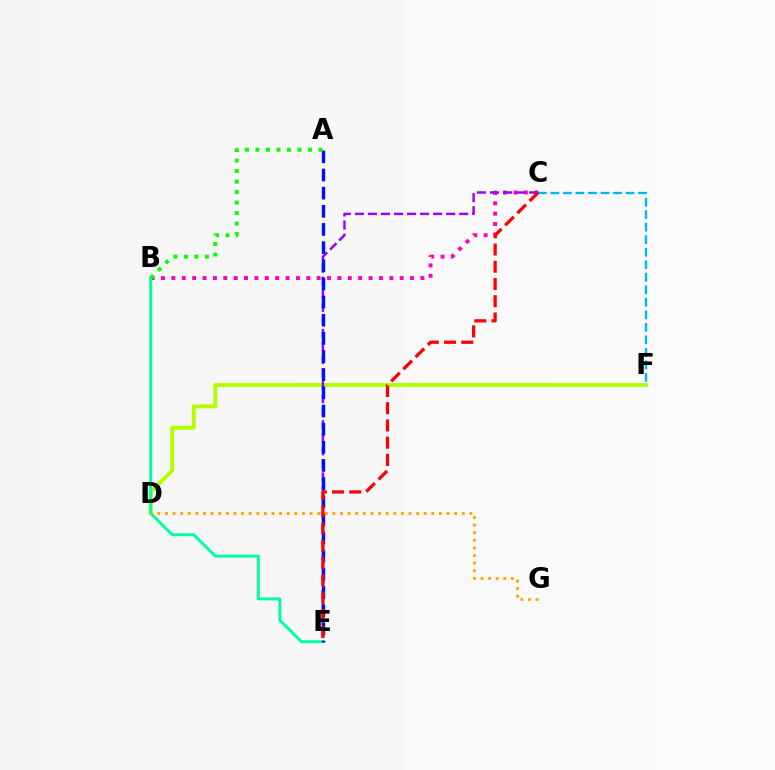{('B', 'C'): [{'color': '#ff00bd', 'line_style': 'dotted', 'thickness': 2.82}], ('D', 'F'): [{'color': '#b3ff00', 'line_style': 'solid', 'thickness': 2.82}], ('B', 'E'): [{'color': '#00ff9d', 'line_style': 'solid', 'thickness': 2.14}], ('C', 'E'): [{'color': '#9b00ff', 'line_style': 'dashed', 'thickness': 1.77}, {'color': '#ff0000', 'line_style': 'dashed', 'thickness': 2.34}], ('A', 'E'): [{'color': '#0010ff', 'line_style': 'dashed', 'thickness': 2.47}], ('C', 'F'): [{'color': '#00b5ff', 'line_style': 'dashed', 'thickness': 1.7}], ('D', 'G'): [{'color': '#ffa500', 'line_style': 'dotted', 'thickness': 2.07}], ('A', 'B'): [{'color': '#08ff00', 'line_style': 'dotted', 'thickness': 2.85}]}